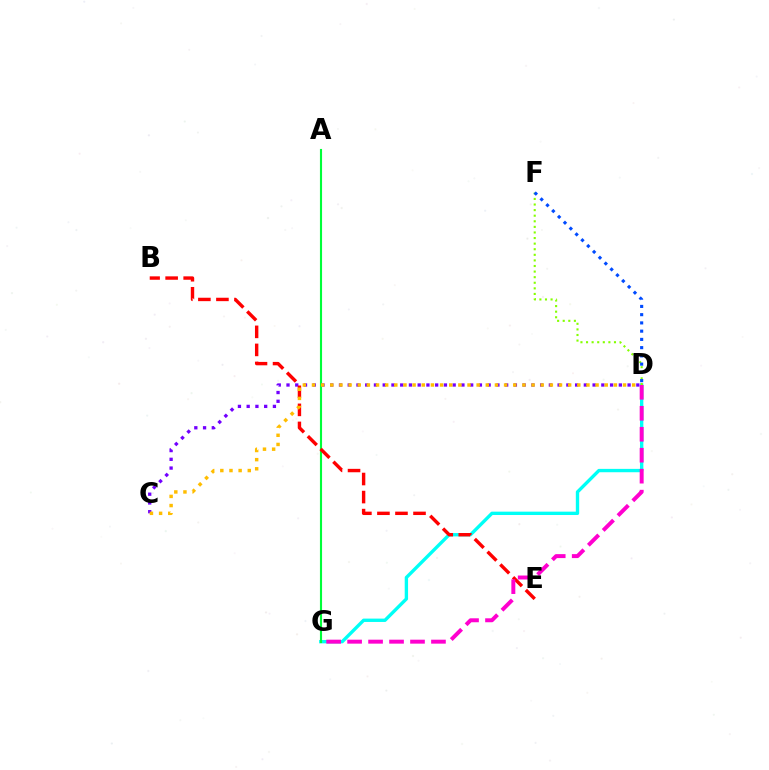{('D', 'G'): [{'color': '#00fff6', 'line_style': 'solid', 'thickness': 2.42}, {'color': '#ff00cf', 'line_style': 'dashed', 'thickness': 2.85}], ('A', 'G'): [{'color': '#00ff39', 'line_style': 'solid', 'thickness': 1.53}], ('D', 'F'): [{'color': '#84ff00', 'line_style': 'dotted', 'thickness': 1.52}, {'color': '#004bff', 'line_style': 'dotted', 'thickness': 2.24}], ('C', 'D'): [{'color': '#7200ff', 'line_style': 'dotted', 'thickness': 2.38}, {'color': '#ffbd00', 'line_style': 'dotted', 'thickness': 2.49}], ('B', 'E'): [{'color': '#ff0000', 'line_style': 'dashed', 'thickness': 2.45}]}